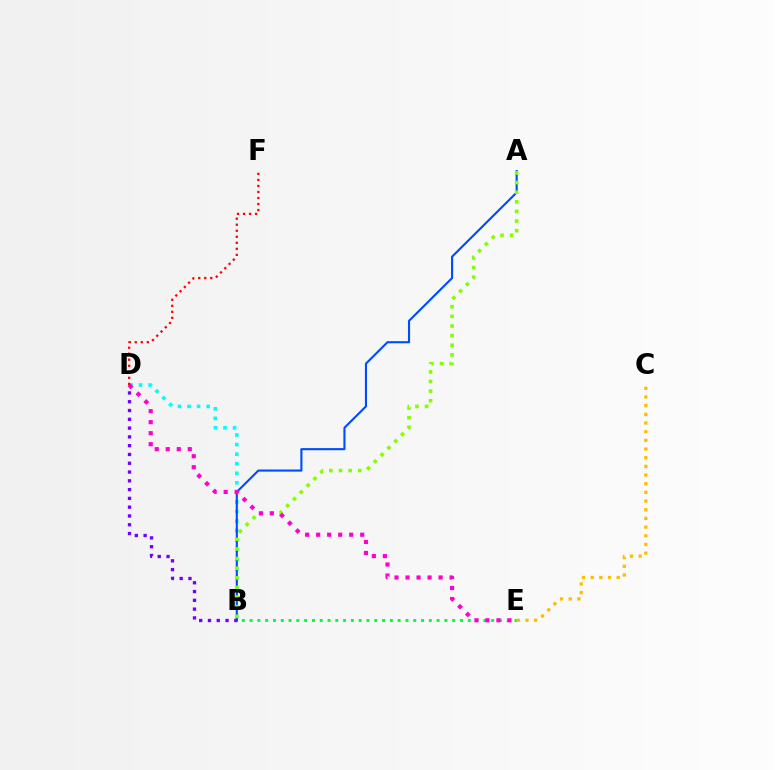{('B', 'D'): [{'color': '#00fff6', 'line_style': 'dotted', 'thickness': 2.6}, {'color': '#7200ff', 'line_style': 'dotted', 'thickness': 2.39}], ('B', 'E'): [{'color': '#00ff39', 'line_style': 'dotted', 'thickness': 2.12}], ('D', 'F'): [{'color': '#ff0000', 'line_style': 'dotted', 'thickness': 1.64}], ('A', 'B'): [{'color': '#004bff', 'line_style': 'solid', 'thickness': 1.52}, {'color': '#84ff00', 'line_style': 'dotted', 'thickness': 2.62}], ('C', 'E'): [{'color': '#ffbd00', 'line_style': 'dotted', 'thickness': 2.36}], ('D', 'E'): [{'color': '#ff00cf', 'line_style': 'dotted', 'thickness': 2.99}]}